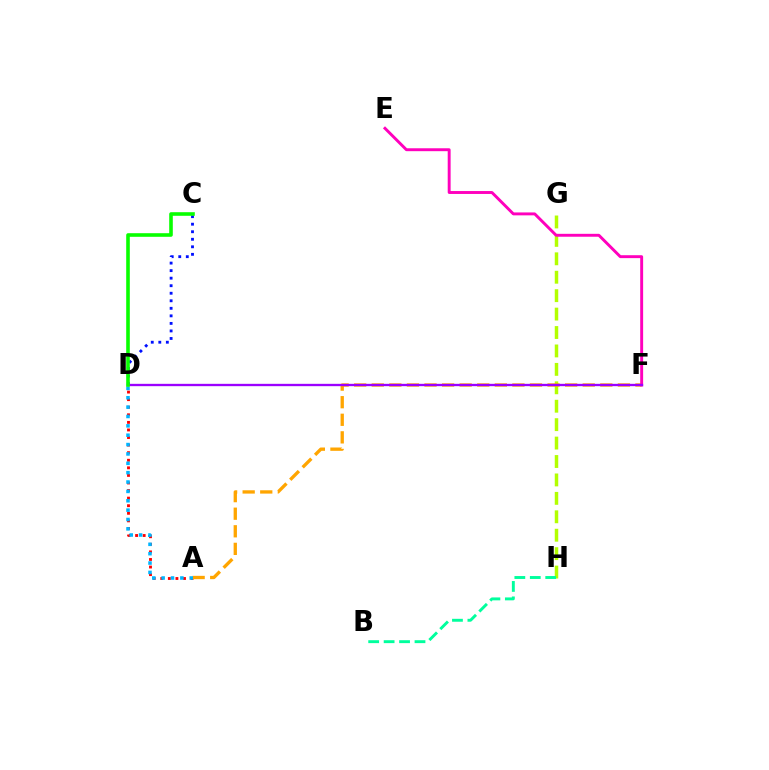{('A', 'D'): [{'color': '#ff0000', 'line_style': 'dotted', 'thickness': 2.06}, {'color': '#00b5ff', 'line_style': 'dotted', 'thickness': 2.54}], ('G', 'H'): [{'color': '#b3ff00', 'line_style': 'dashed', 'thickness': 2.5}], ('A', 'F'): [{'color': '#ffa500', 'line_style': 'dashed', 'thickness': 2.39}], ('C', 'D'): [{'color': '#0010ff', 'line_style': 'dotted', 'thickness': 2.05}, {'color': '#08ff00', 'line_style': 'solid', 'thickness': 2.59}], ('B', 'H'): [{'color': '#00ff9d', 'line_style': 'dashed', 'thickness': 2.1}], ('E', 'F'): [{'color': '#ff00bd', 'line_style': 'solid', 'thickness': 2.1}], ('D', 'F'): [{'color': '#9b00ff', 'line_style': 'solid', 'thickness': 1.68}]}